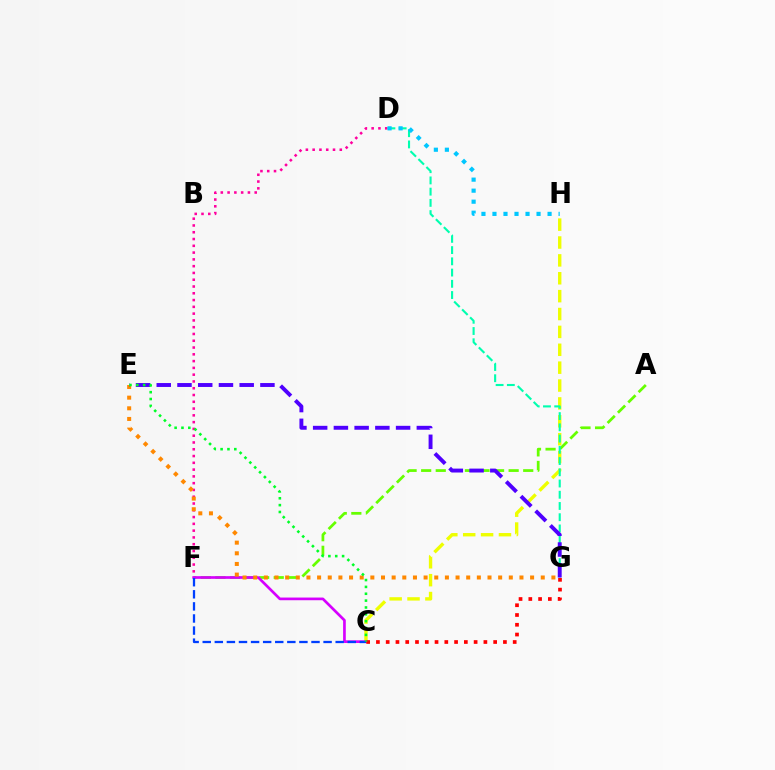{('A', 'F'): [{'color': '#66ff00', 'line_style': 'dashed', 'thickness': 1.98}], ('D', 'F'): [{'color': '#ff00a0', 'line_style': 'dotted', 'thickness': 1.84}], ('C', 'H'): [{'color': '#eeff00', 'line_style': 'dashed', 'thickness': 2.43}], ('D', 'G'): [{'color': '#00ffaf', 'line_style': 'dashed', 'thickness': 1.53}], ('D', 'H'): [{'color': '#00c7ff', 'line_style': 'dotted', 'thickness': 2.99}], ('C', 'F'): [{'color': '#d600ff', 'line_style': 'solid', 'thickness': 1.93}, {'color': '#003fff', 'line_style': 'dashed', 'thickness': 1.64}], ('C', 'G'): [{'color': '#ff0000', 'line_style': 'dotted', 'thickness': 2.65}], ('E', 'G'): [{'color': '#ff8800', 'line_style': 'dotted', 'thickness': 2.89}, {'color': '#4f00ff', 'line_style': 'dashed', 'thickness': 2.82}], ('C', 'E'): [{'color': '#00ff27', 'line_style': 'dotted', 'thickness': 1.86}]}